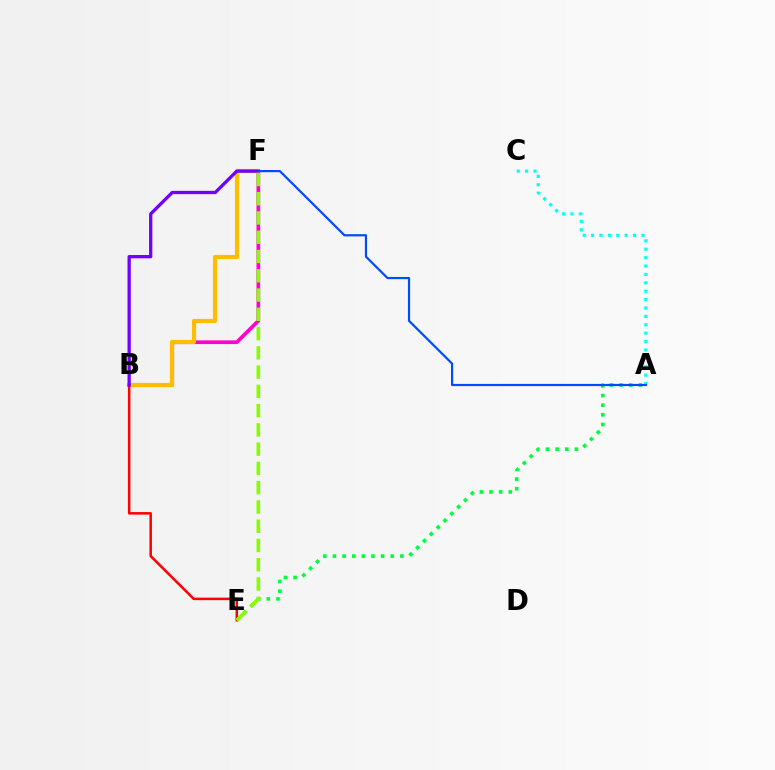{('B', 'F'): [{'color': '#ff00cf', 'line_style': 'solid', 'thickness': 2.64}, {'color': '#ffbd00', 'line_style': 'solid', 'thickness': 3.0}, {'color': '#7200ff', 'line_style': 'solid', 'thickness': 2.37}], ('A', 'E'): [{'color': '#00ff39', 'line_style': 'dotted', 'thickness': 2.62}], ('B', 'E'): [{'color': '#ff0000', 'line_style': 'solid', 'thickness': 1.81}], ('A', 'C'): [{'color': '#00fff6', 'line_style': 'dotted', 'thickness': 2.28}], ('E', 'F'): [{'color': '#84ff00', 'line_style': 'dashed', 'thickness': 2.62}], ('A', 'F'): [{'color': '#004bff', 'line_style': 'solid', 'thickness': 1.58}]}